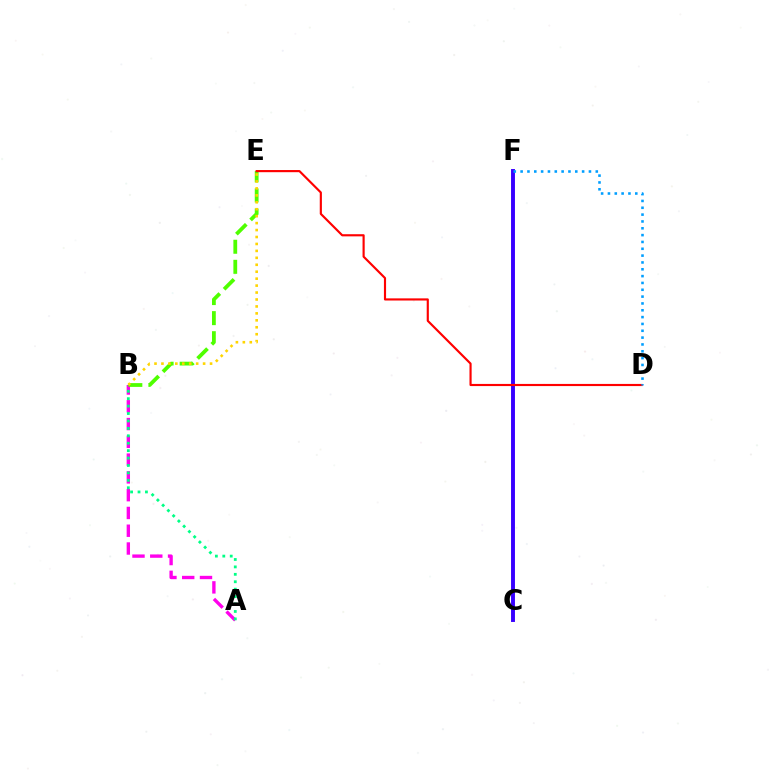{('A', 'B'): [{'color': '#ff00ed', 'line_style': 'dashed', 'thickness': 2.41}, {'color': '#00ff86', 'line_style': 'dotted', 'thickness': 2.02}], ('B', 'E'): [{'color': '#4fff00', 'line_style': 'dashed', 'thickness': 2.73}, {'color': '#ffd500', 'line_style': 'dotted', 'thickness': 1.89}], ('C', 'F'): [{'color': '#3700ff', 'line_style': 'solid', 'thickness': 2.82}], ('D', 'E'): [{'color': '#ff0000', 'line_style': 'solid', 'thickness': 1.55}], ('D', 'F'): [{'color': '#009eff', 'line_style': 'dotted', 'thickness': 1.86}]}